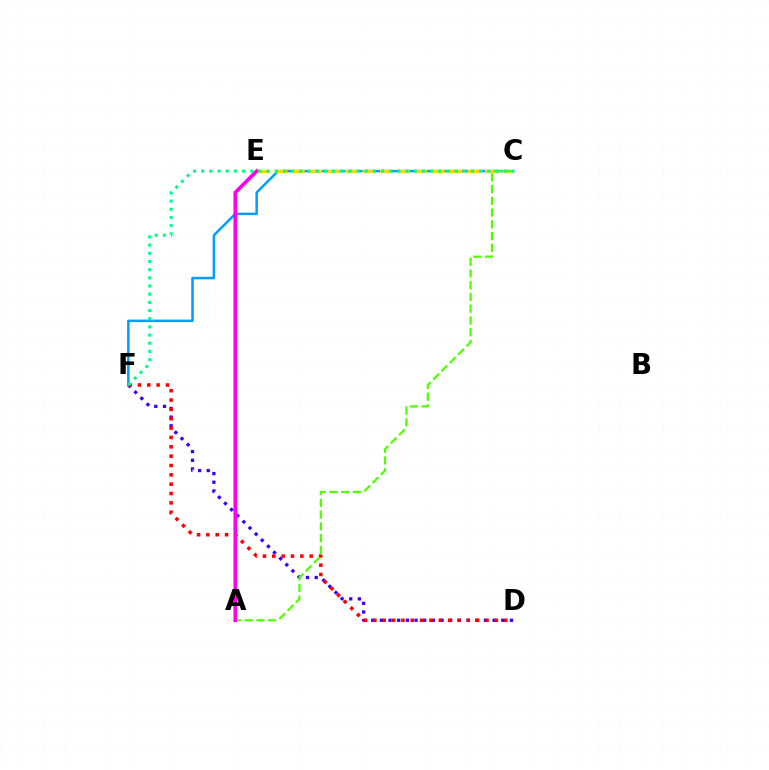{('D', 'F'): [{'color': '#3700ff', 'line_style': 'dotted', 'thickness': 2.36}, {'color': '#ff0000', 'line_style': 'dotted', 'thickness': 2.54}], ('C', 'F'): [{'color': '#009eff', 'line_style': 'solid', 'thickness': 1.81}, {'color': '#00ff86', 'line_style': 'dotted', 'thickness': 2.22}], ('C', 'E'): [{'color': '#ffd500', 'line_style': 'dashed', 'thickness': 2.38}], ('A', 'C'): [{'color': '#4fff00', 'line_style': 'dashed', 'thickness': 1.6}], ('A', 'E'): [{'color': '#ff00ed', 'line_style': 'solid', 'thickness': 2.62}]}